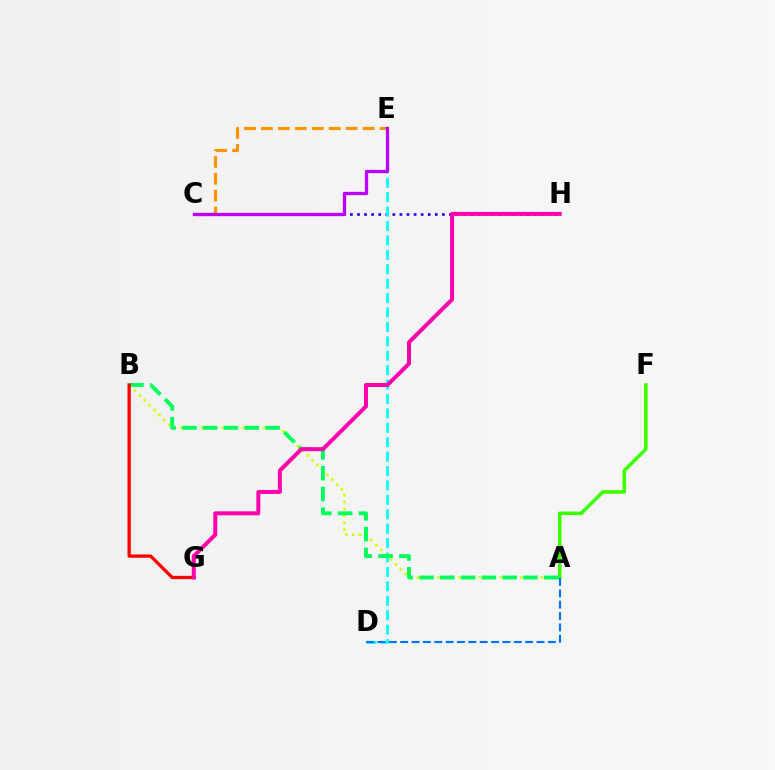{('C', 'H'): [{'color': '#2500ff', 'line_style': 'dotted', 'thickness': 1.92}], ('A', 'B'): [{'color': '#d1ff00', 'line_style': 'dotted', 'thickness': 1.87}, {'color': '#00ff5c', 'line_style': 'dashed', 'thickness': 2.82}], ('A', 'F'): [{'color': '#3dff00', 'line_style': 'solid', 'thickness': 2.55}], ('D', 'E'): [{'color': '#00fff6', 'line_style': 'dashed', 'thickness': 1.96}], ('A', 'D'): [{'color': '#0074ff', 'line_style': 'dashed', 'thickness': 1.54}], ('C', 'E'): [{'color': '#ff9400', 'line_style': 'dashed', 'thickness': 2.3}, {'color': '#b900ff', 'line_style': 'solid', 'thickness': 2.37}], ('B', 'G'): [{'color': '#ff0000', 'line_style': 'solid', 'thickness': 2.38}], ('G', 'H'): [{'color': '#ff00ac', 'line_style': 'solid', 'thickness': 2.87}]}